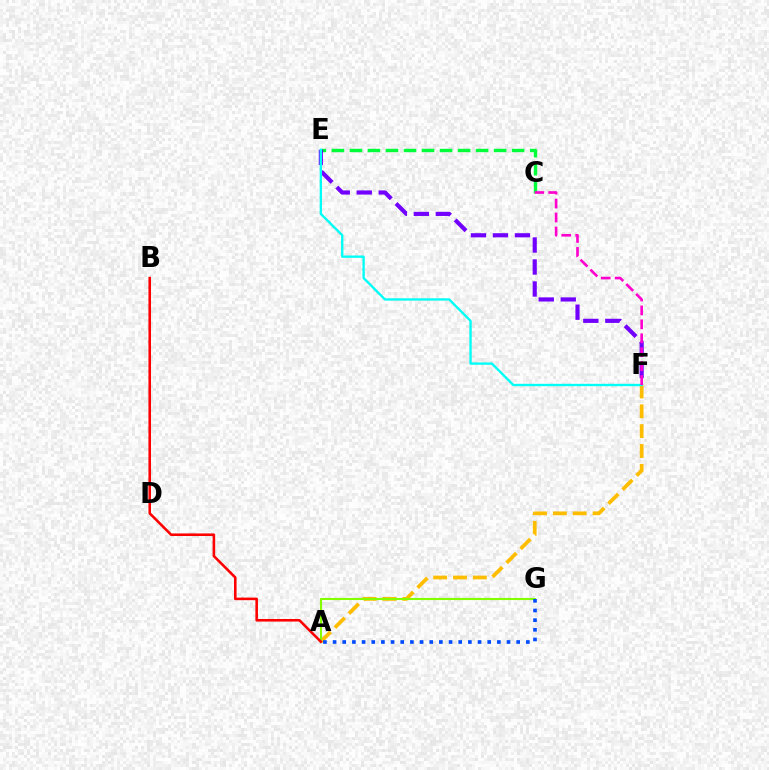{('A', 'F'): [{'color': '#ffbd00', 'line_style': 'dashed', 'thickness': 2.7}], ('C', 'E'): [{'color': '#00ff39', 'line_style': 'dashed', 'thickness': 2.45}], ('A', 'G'): [{'color': '#84ff00', 'line_style': 'solid', 'thickness': 1.53}, {'color': '#004bff', 'line_style': 'dotted', 'thickness': 2.63}], ('E', 'F'): [{'color': '#7200ff', 'line_style': 'dashed', 'thickness': 2.99}, {'color': '#00fff6', 'line_style': 'solid', 'thickness': 1.68}], ('A', 'B'): [{'color': '#ff0000', 'line_style': 'solid', 'thickness': 1.86}], ('C', 'F'): [{'color': '#ff00cf', 'line_style': 'dashed', 'thickness': 1.89}]}